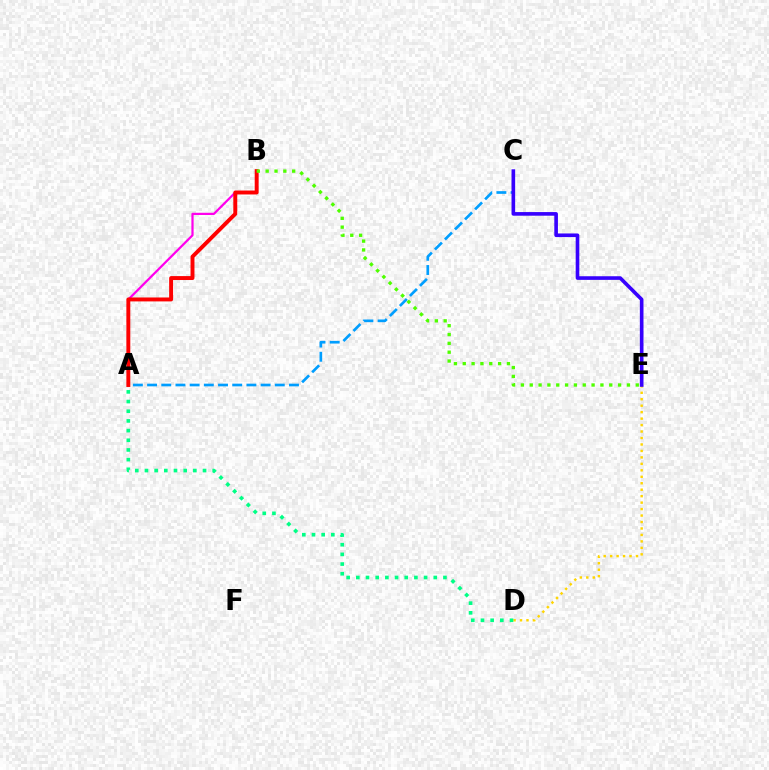{('A', 'B'): [{'color': '#ff00ed', 'line_style': 'solid', 'thickness': 1.6}, {'color': '#ff0000', 'line_style': 'solid', 'thickness': 2.83}], ('D', 'E'): [{'color': '#ffd500', 'line_style': 'dotted', 'thickness': 1.76}], ('A', 'C'): [{'color': '#009eff', 'line_style': 'dashed', 'thickness': 1.93}], ('C', 'E'): [{'color': '#3700ff', 'line_style': 'solid', 'thickness': 2.62}], ('A', 'D'): [{'color': '#00ff86', 'line_style': 'dotted', 'thickness': 2.63}], ('B', 'E'): [{'color': '#4fff00', 'line_style': 'dotted', 'thickness': 2.4}]}